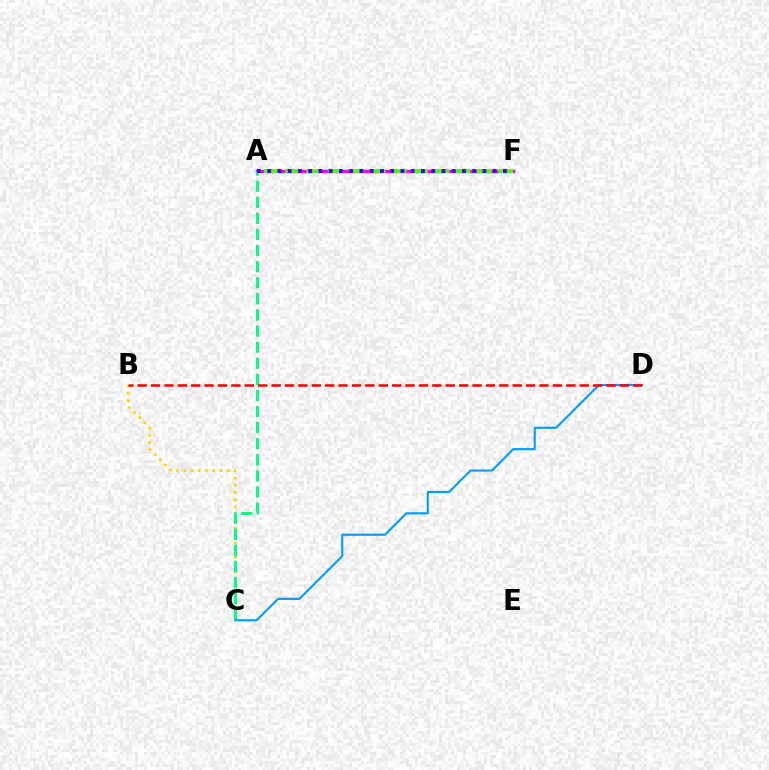{('B', 'C'): [{'color': '#ffd500', 'line_style': 'dotted', 'thickness': 1.96}], ('A', 'F'): [{'color': '#ff00ed', 'line_style': 'solid', 'thickness': 2.48}, {'color': '#4fff00', 'line_style': 'dashed', 'thickness': 2.89}, {'color': '#3700ff', 'line_style': 'dotted', 'thickness': 2.79}], ('A', 'C'): [{'color': '#00ff86', 'line_style': 'dashed', 'thickness': 2.19}], ('C', 'D'): [{'color': '#009eff', 'line_style': 'solid', 'thickness': 1.54}], ('B', 'D'): [{'color': '#ff0000', 'line_style': 'dashed', 'thickness': 1.82}]}